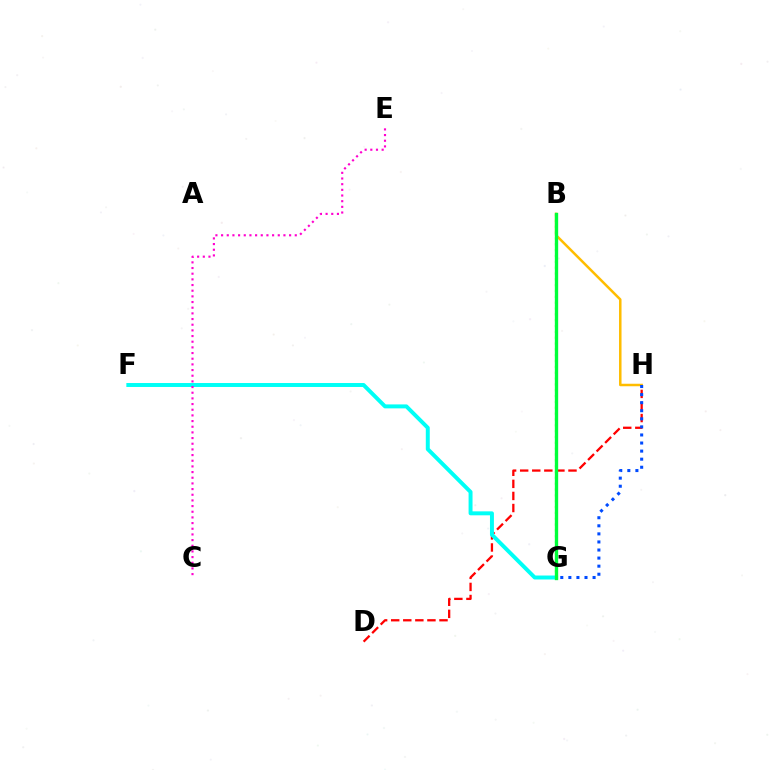{('B', 'G'): [{'color': '#7200ff', 'line_style': 'solid', 'thickness': 2.17}, {'color': '#84ff00', 'line_style': 'dotted', 'thickness': 1.59}, {'color': '#00ff39', 'line_style': 'solid', 'thickness': 2.39}], ('B', 'H'): [{'color': '#ffbd00', 'line_style': 'solid', 'thickness': 1.8}], ('D', 'H'): [{'color': '#ff0000', 'line_style': 'dashed', 'thickness': 1.64}], ('F', 'G'): [{'color': '#00fff6', 'line_style': 'solid', 'thickness': 2.85}], ('G', 'H'): [{'color': '#004bff', 'line_style': 'dotted', 'thickness': 2.19}], ('C', 'E'): [{'color': '#ff00cf', 'line_style': 'dotted', 'thickness': 1.54}]}